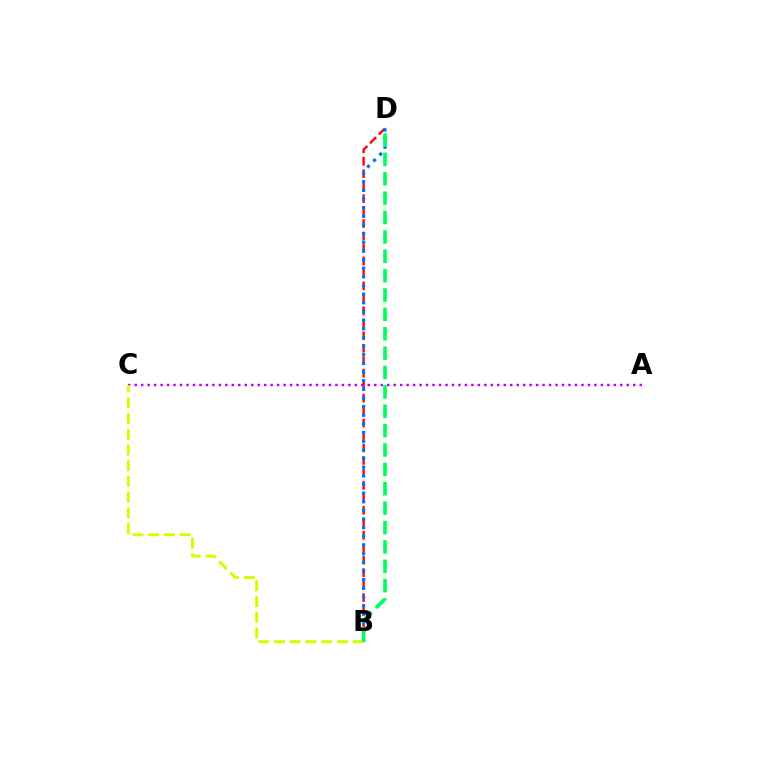{('B', 'D'): [{'color': '#ff0000', 'line_style': 'dashed', 'thickness': 1.69}, {'color': '#0074ff', 'line_style': 'dotted', 'thickness': 2.35}, {'color': '#00ff5c', 'line_style': 'dashed', 'thickness': 2.63}], ('A', 'C'): [{'color': '#b900ff', 'line_style': 'dotted', 'thickness': 1.76}], ('B', 'C'): [{'color': '#d1ff00', 'line_style': 'dashed', 'thickness': 2.14}]}